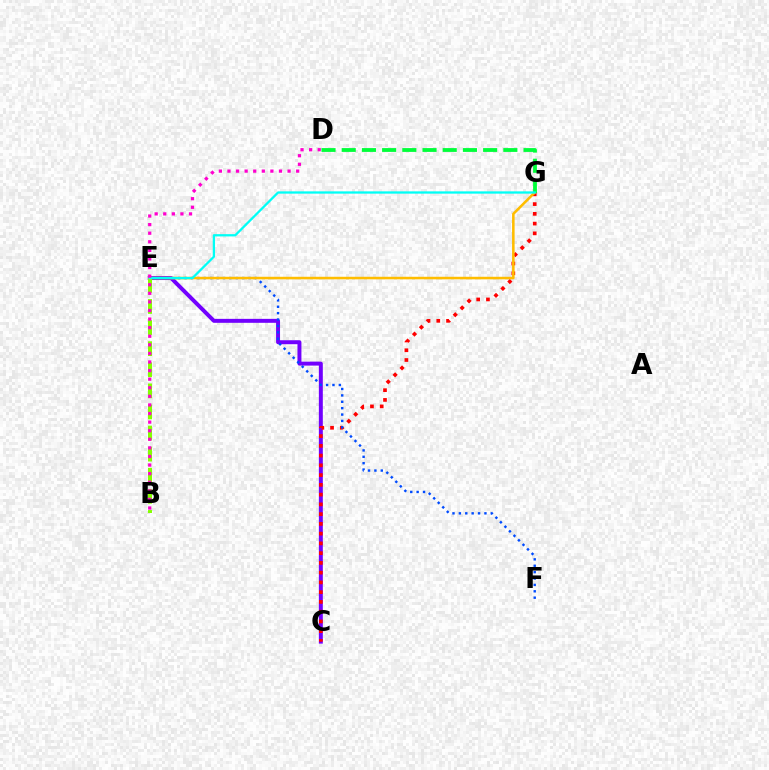{('C', 'E'): [{'color': '#7200ff', 'line_style': 'solid', 'thickness': 2.85}], ('C', 'G'): [{'color': '#ff0000', 'line_style': 'dotted', 'thickness': 2.65}], ('E', 'F'): [{'color': '#004bff', 'line_style': 'dotted', 'thickness': 1.74}], ('B', 'E'): [{'color': '#84ff00', 'line_style': 'dashed', 'thickness': 2.87}], ('E', 'G'): [{'color': '#ffbd00', 'line_style': 'solid', 'thickness': 1.84}, {'color': '#00fff6', 'line_style': 'solid', 'thickness': 1.64}], ('D', 'G'): [{'color': '#00ff39', 'line_style': 'dashed', 'thickness': 2.74}], ('B', 'D'): [{'color': '#ff00cf', 'line_style': 'dotted', 'thickness': 2.33}]}